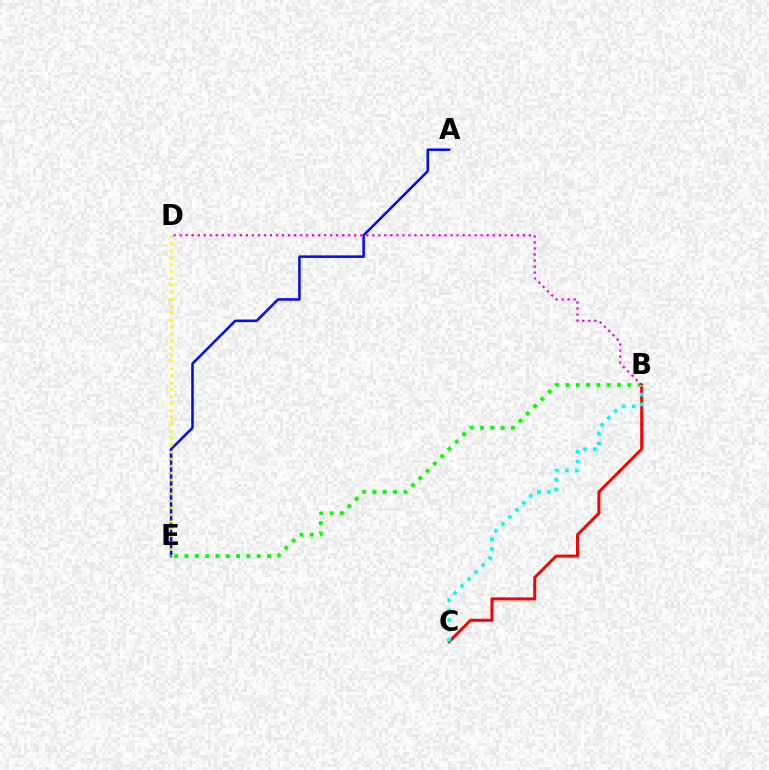{('B', 'E'): [{'color': '#08ff00', 'line_style': 'dotted', 'thickness': 2.8}], ('A', 'E'): [{'color': '#0010ff', 'line_style': 'solid', 'thickness': 1.86}], ('B', 'D'): [{'color': '#ee00ff', 'line_style': 'dotted', 'thickness': 1.64}], ('B', 'C'): [{'color': '#ff0000', 'line_style': 'solid', 'thickness': 2.18}, {'color': '#00fff6', 'line_style': 'dotted', 'thickness': 2.68}], ('D', 'E'): [{'color': '#fcf500', 'line_style': 'dotted', 'thickness': 1.89}]}